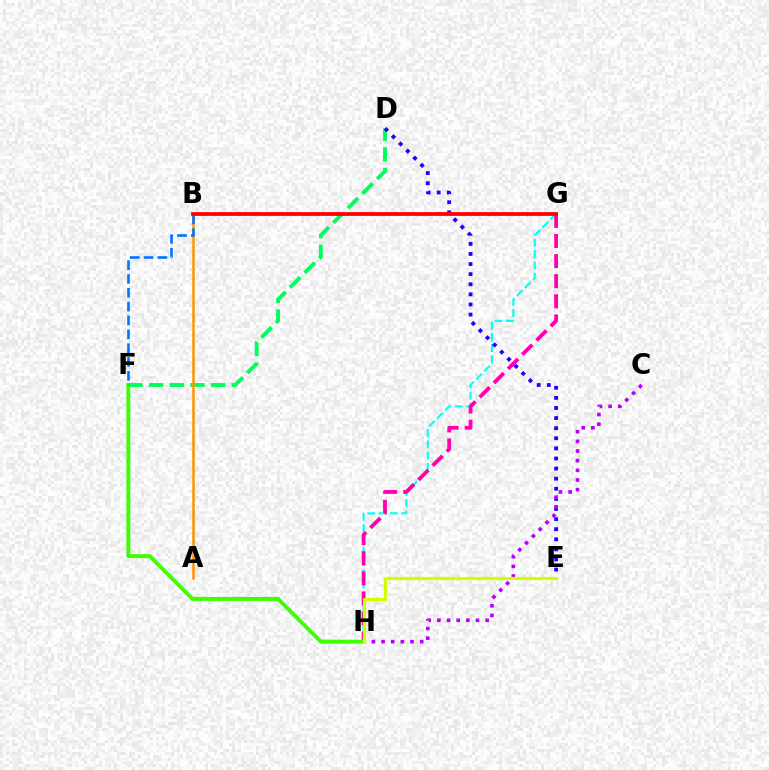{('G', 'H'): [{'color': '#00fff6', 'line_style': 'dashed', 'thickness': 1.53}, {'color': '#ff00ac', 'line_style': 'dashed', 'thickness': 2.73}], ('D', 'F'): [{'color': '#00ff5c', 'line_style': 'dashed', 'thickness': 2.81}], ('A', 'B'): [{'color': '#ff9400', 'line_style': 'solid', 'thickness': 1.81}], ('F', 'H'): [{'color': '#3dff00', 'line_style': 'solid', 'thickness': 2.81}], ('B', 'F'): [{'color': '#0074ff', 'line_style': 'dashed', 'thickness': 1.88}], ('D', 'E'): [{'color': '#2500ff', 'line_style': 'dotted', 'thickness': 2.74}], ('B', 'G'): [{'color': '#ff0000', 'line_style': 'solid', 'thickness': 2.7}], ('C', 'H'): [{'color': '#b900ff', 'line_style': 'dotted', 'thickness': 2.62}], ('E', 'H'): [{'color': '#d1ff00', 'line_style': 'solid', 'thickness': 2.3}]}